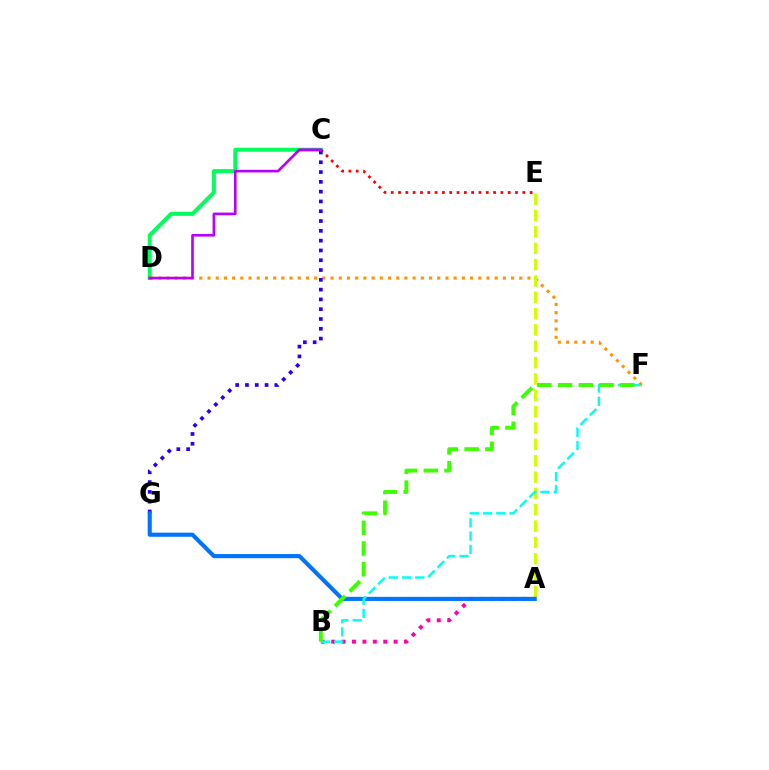{('C', 'D'): [{'color': '#00ff5c', 'line_style': 'solid', 'thickness': 2.86}, {'color': '#b900ff', 'line_style': 'solid', 'thickness': 1.91}], ('C', 'E'): [{'color': '#ff0000', 'line_style': 'dotted', 'thickness': 1.99}], ('D', 'F'): [{'color': '#ff9400', 'line_style': 'dotted', 'thickness': 2.23}], ('A', 'E'): [{'color': '#d1ff00', 'line_style': 'dashed', 'thickness': 2.22}], ('A', 'B'): [{'color': '#ff00ac', 'line_style': 'dotted', 'thickness': 2.83}], ('C', 'G'): [{'color': '#2500ff', 'line_style': 'dotted', 'thickness': 2.66}], ('A', 'G'): [{'color': '#0074ff', 'line_style': 'solid', 'thickness': 2.96}], ('B', 'F'): [{'color': '#00fff6', 'line_style': 'dashed', 'thickness': 1.8}, {'color': '#3dff00', 'line_style': 'dashed', 'thickness': 2.82}]}